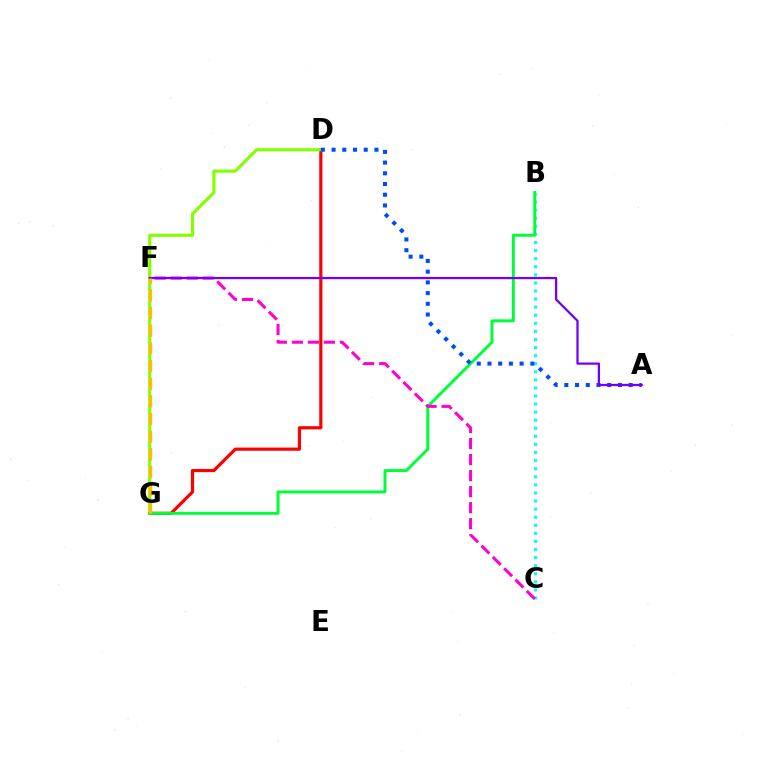{('D', 'G'): [{'color': '#ff0000', 'line_style': 'solid', 'thickness': 2.29}, {'color': '#84ff00', 'line_style': 'solid', 'thickness': 2.25}], ('B', 'C'): [{'color': '#00fff6', 'line_style': 'dotted', 'thickness': 2.19}], ('B', 'G'): [{'color': '#00ff39', 'line_style': 'solid', 'thickness': 2.13}], ('C', 'F'): [{'color': '#ff00cf', 'line_style': 'dashed', 'thickness': 2.18}], ('A', 'D'): [{'color': '#004bff', 'line_style': 'dotted', 'thickness': 2.91}], ('A', 'F'): [{'color': '#7200ff', 'line_style': 'solid', 'thickness': 1.62}], ('F', 'G'): [{'color': '#ffbd00', 'line_style': 'dashed', 'thickness': 2.4}]}